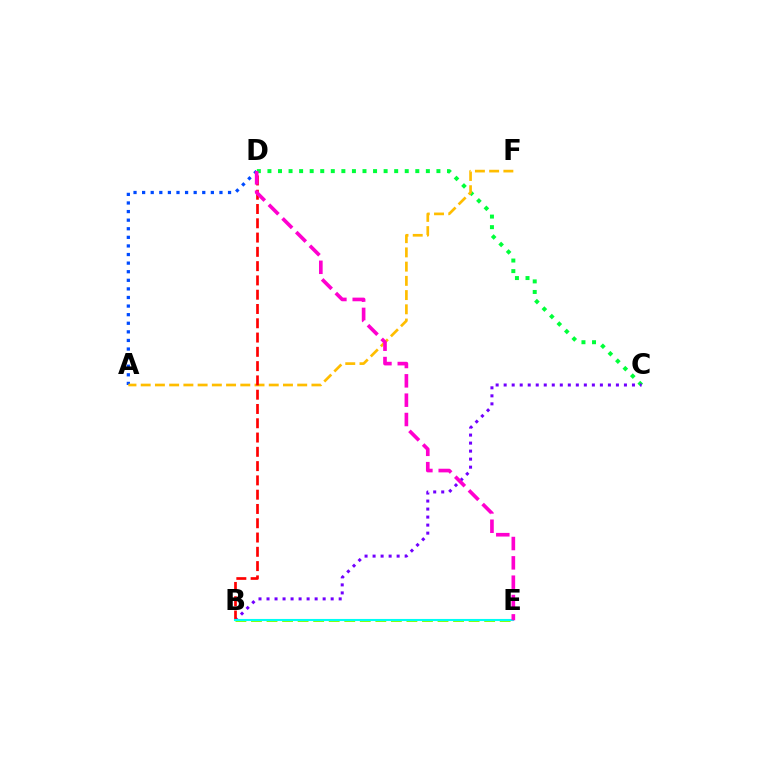{('C', 'D'): [{'color': '#00ff39', 'line_style': 'dotted', 'thickness': 2.87}], ('B', 'C'): [{'color': '#7200ff', 'line_style': 'dotted', 'thickness': 2.18}], ('B', 'E'): [{'color': '#84ff00', 'line_style': 'dashed', 'thickness': 2.11}, {'color': '#00fff6', 'line_style': 'solid', 'thickness': 1.51}], ('A', 'D'): [{'color': '#004bff', 'line_style': 'dotted', 'thickness': 2.33}], ('A', 'F'): [{'color': '#ffbd00', 'line_style': 'dashed', 'thickness': 1.93}], ('B', 'D'): [{'color': '#ff0000', 'line_style': 'dashed', 'thickness': 1.94}], ('D', 'E'): [{'color': '#ff00cf', 'line_style': 'dashed', 'thickness': 2.63}]}